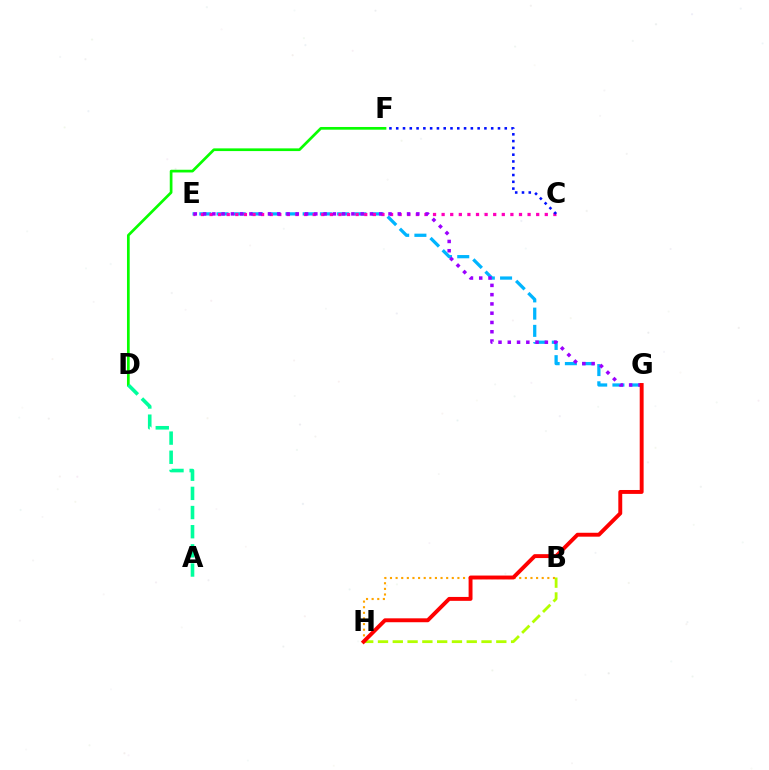{('D', 'F'): [{'color': '#08ff00', 'line_style': 'solid', 'thickness': 1.95}], ('E', 'G'): [{'color': '#00b5ff', 'line_style': 'dashed', 'thickness': 2.34}, {'color': '#9b00ff', 'line_style': 'dotted', 'thickness': 2.52}], ('A', 'D'): [{'color': '#00ff9d', 'line_style': 'dashed', 'thickness': 2.6}], ('B', 'H'): [{'color': '#ffa500', 'line_style': 'dotted', 'thickness': 1.53}, {'color': '#b3ff00', 'line_style': 'dashed', 'thickness': 2.01}], ('C', 'E'): [{'color': '#ff00bd', 'line_style': 'dotted', 'thickness': 2.34}], ('C', 'F'): [{'color': '#0010ff', 'line_style': 'dotted', 'thickness': 1.84}], ('G', 'H'): [{'color': '#ff0000', 'line_style': 'solid', 'thickness': 2.81}]}